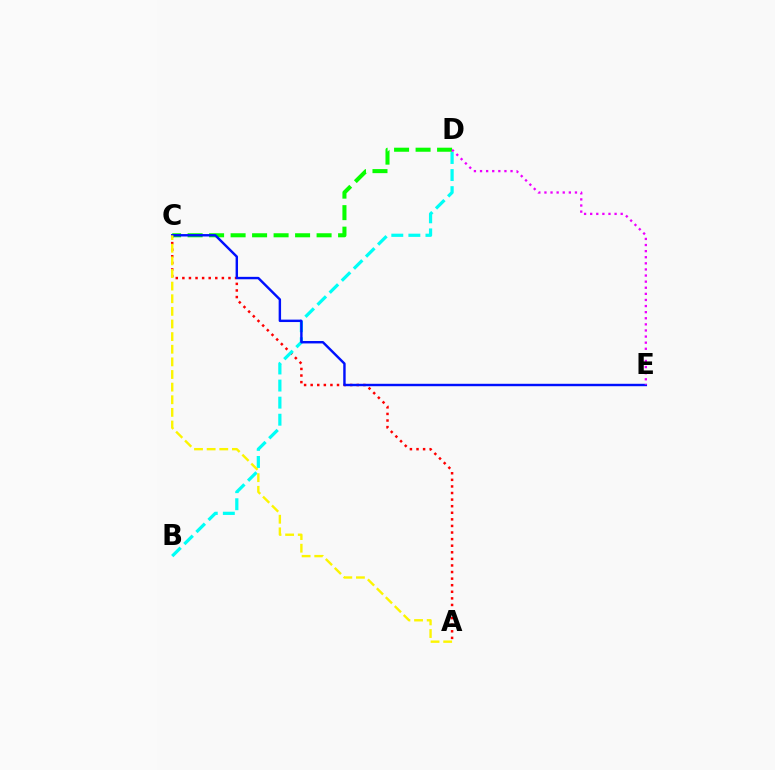{('A', 'C'): [{'color': '#ff0000', 'line_style': 'dotted', 'thickness': 1.79}, {'color': '#fcf500', 'line_style': 'dashed', 'thickness': 1.72}], ('B', 'D'): [{'color': '#00fff6', 'line_style': 'dashed', 'thickness': 2.32}], ('C', 'D'): [{'color': '#08ff00', 'line_style': 'dashed', 'thickness': 2.92}], ('C', 'E'): [{'color': '#0010ff', 'line_style': 'solid', 'thickness': 1.75}], ('D', 'E'): [{'color': '#ee00ff', 'line_style': 'dotted', 'thickness': 1.66}]}